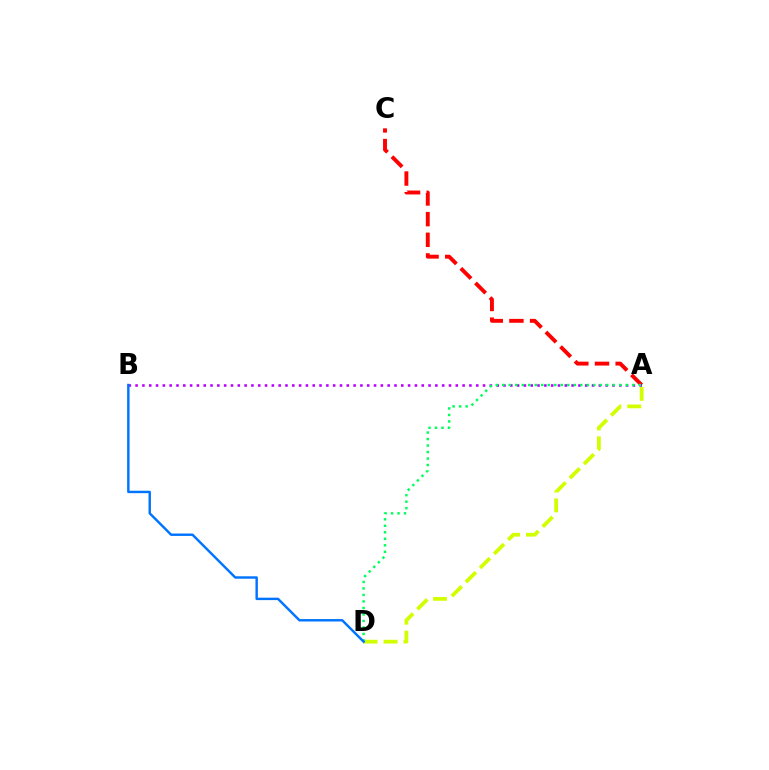{('A', 'C'): [{'color': '#ff0000', 'line_style': 'dashed', 'thickness': 2.81}], ('A', 'B'): [{'color': '#b900ff', 'line_style': 'dotted', 'thickness': 1.85}], ('A', 'D'): [{'color': '#d1ff00', 'line_style': 'dashed', 'thickness': 2.71}, {'color': '#00ff5c', 'line_style': 'dotted', 'thickness': 1.77}], ('B', 'D'): [{'color': '#0074ff', 'line_style': 'solid', 'thickness': 1.75}]}